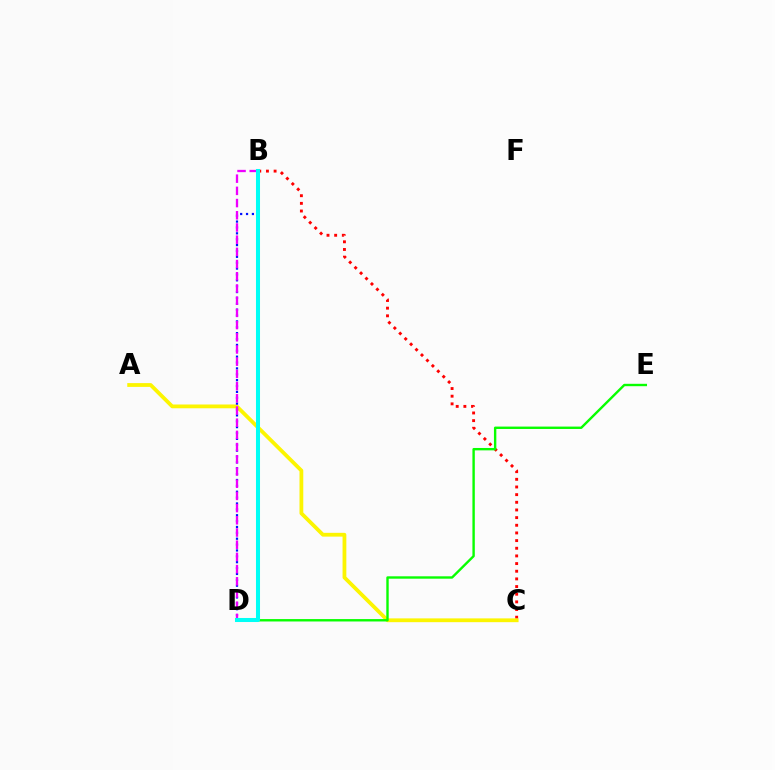{('B', 'C'): [{'color': '#ff0000', 'line_style': 'dotted', 'thickness': 2.08}], ('A', 'C'): [{'color': '#fcf500', 'line_style': 'solid', 'thickness': 2.73}], ('D', 'E'): [{'color': '#08ff00', 'line_style': 'solid', 'thickness': 1.72}], ('B', 'D'): [{'color': '#0010ff', 'line_style': 'dotted', 'thickness': 1.6}, {'color': '#ee00ff', 'line_style': 'dashed', 'thickness': 1.66}, {'color': '#00fff6', 'line_style': 'solid', 'thickness': 2.91}]}